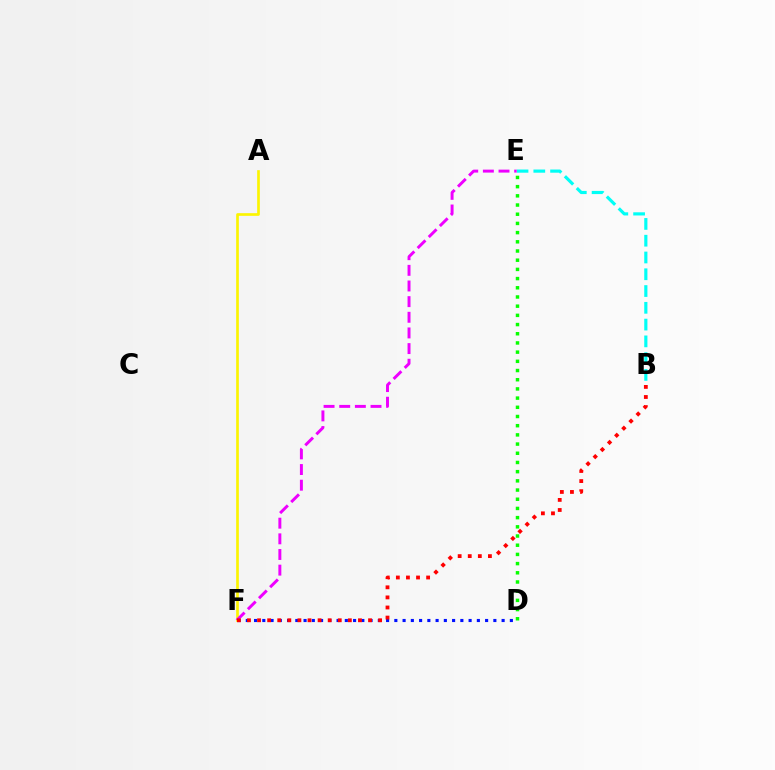{('A', 'F'): [{'color': '#fcf500', 'line_style': 'solid', 'thickness': 1.92}], ('B', 'E'): [{'color': '#00fff6', 'line_style': 'dashed', 'thickness': 2.28}], ('D', 'F'): [{'color': '#0010ff', 'line_style': 'dotted', 'thickness': 2.24}], ('E', 'F'): [{'color': '#ee00ff', 'line_style': 'dashed', 'thickness': 2.13}], ('B', 'F'): [{'color': '#ff0000', 'line_style': 'dotted', 'thickness': 2.74}], ('D', 'E'): [{'color': '#08ff00', 'line_style': 'dotted', 'thickness': 2.5}]}